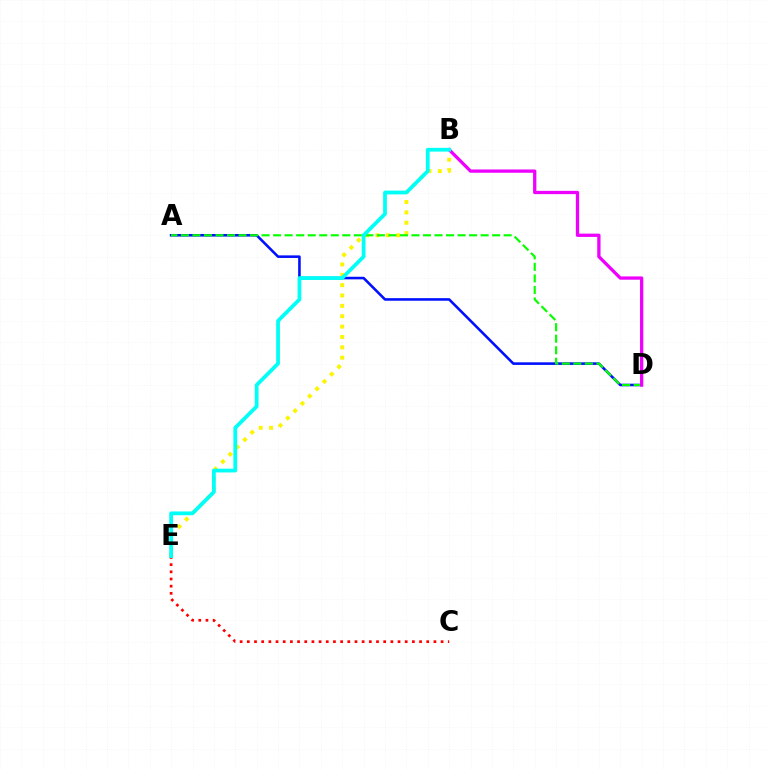{('B', 'E'): [{'color': '#fcf500', 'line_style': 'dotted', 'thickness': 2.82}, {'color': '#00fff6', 'line_style': 'solid', 'thickness': 2.71}], ('A', 'D'): [{'color': '#0010ff', 'line_style': 'solid', 'thickness': 1.86}, {'color': '#08ff00', 'line_style': 'dashed', 'thickness': 1.57}], ('C', 'E'): [{'color': '#ff0000', 'line_style': 'dotted', 'thickness': 1.95}], ('B', 'D'): [{'color': '#ee00ff', 'line_style': 'solid', 'thickness': 2.36}]}